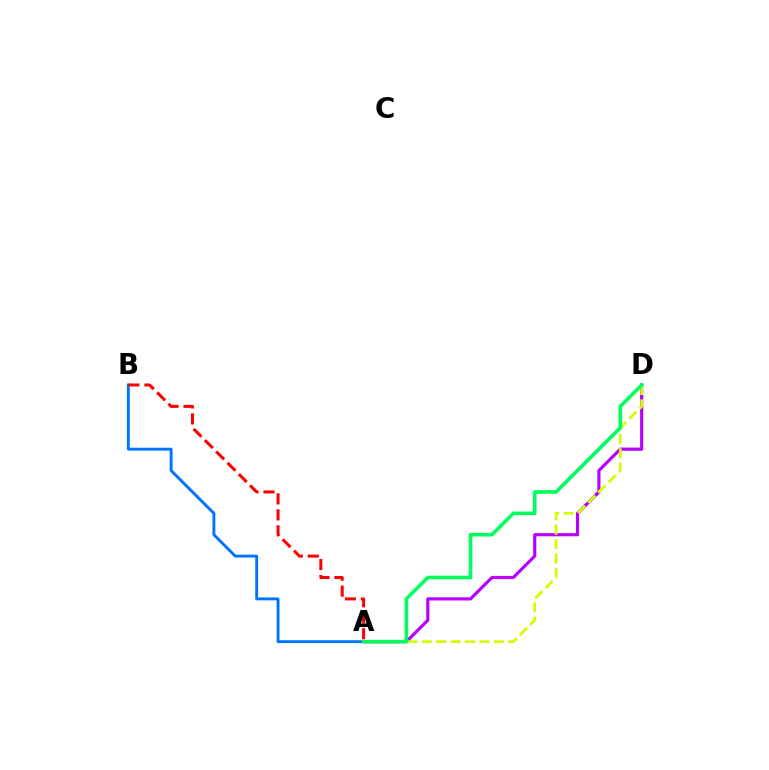{('A', 'D'): [{'color': '#b900ff', 'line_style': 'solid', 'thickness': 2.27}, {'color': '#d1ff00', 'line_style': 'dashed', 'thickness': 1.96}, {'color': '#00ff5c', 'line_style': 'solid', 'thickness': 2.59}], ('A', 'B'): [{'color': '#0074ff', 'line_style': 'solid', 'thickness': 2.09}, {'color': '#ff0000', 'line_style': 'dashed', 'thickness': 2.17}]}